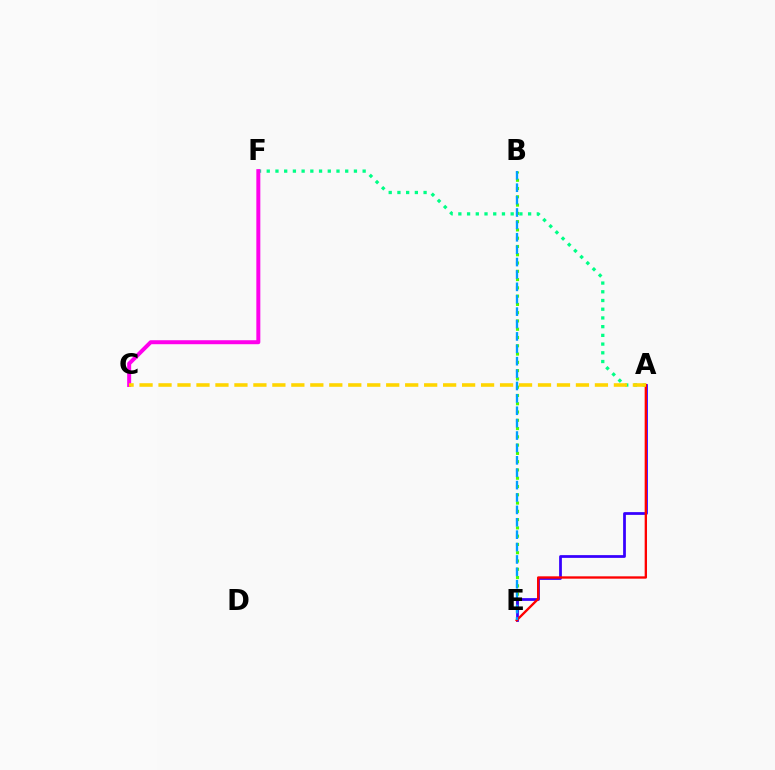{('A', 'F'): [{'color': '#00ff86', 'line_style': 'dotted', 'thickness': 2.37}], ('B', 'E'): [{'color': '#4fff00', 'line_style': 'dotted', 'thickness': 2.25}, {'color': '#009eff', 'line_style': 'dashed', 'thickness': 1.68}], ('A', 'E'): [{'color': '#3700ff', 'line_style': 'solid', 'thickness': 1.99}, {'color': '#ff0000', 'line_style': 'solid', 'thickness': 1.69}], ('C', 'F'): [{'color': '#ff00ed', 'line_style': 'solid', 'thickness': 2.87}], ('A', 'C'): [{'color': '#ffd500', 'line_style': 'dashed', 'thickness': 2.58}]}